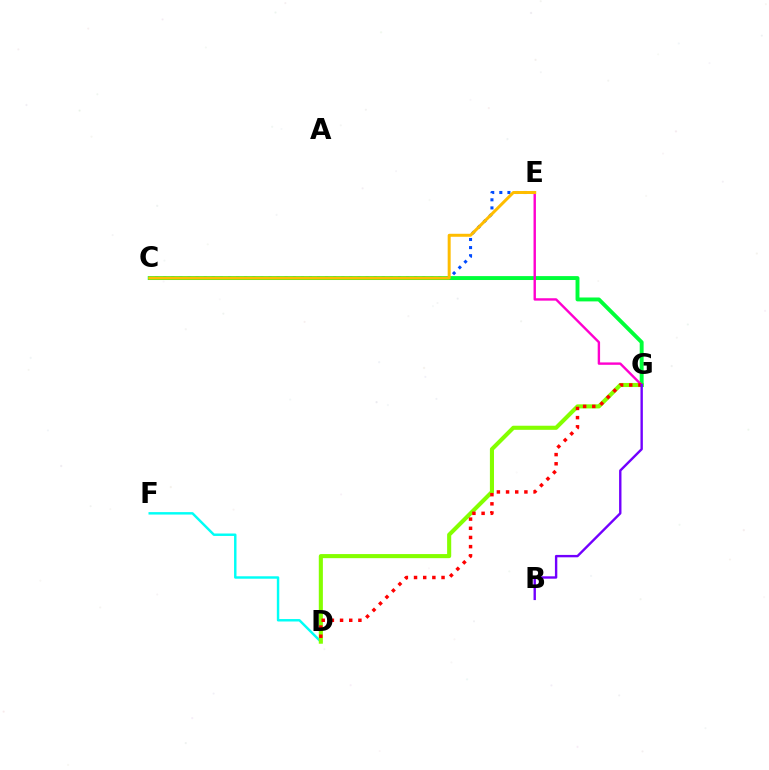{('D', 'F'): [{'color': '#00fff6', 'line_style': 'solid', 'thickness': 1.76}], ('D', 'G'): [{'color': '#84ff00', 'line_style': 'solid', 'thickness': 2.95}, {'color': '#ff0000', 'line_style': 'dotted', 'thickness': 2.49}], ('C', 'E'): [{'color': '#004bff', 'line_style': 'dotted', 'thickness': 2.2}, {'color': '#ffbd00', 'line_style': 'solid', 'thickness': 2.15}], ('C', 'G'): [{'color': '#00ff39', 'line_style': 'solid', 'thickness': 2.81}], ('E', 'G'): [{'color': '#ff00cf', 'line_style': 'solid', 'thickness': 1.73}], ('B', 'G'): [{'color': '#7200ff', 'line_style': 'solid', 'thickness': 1.72}]}